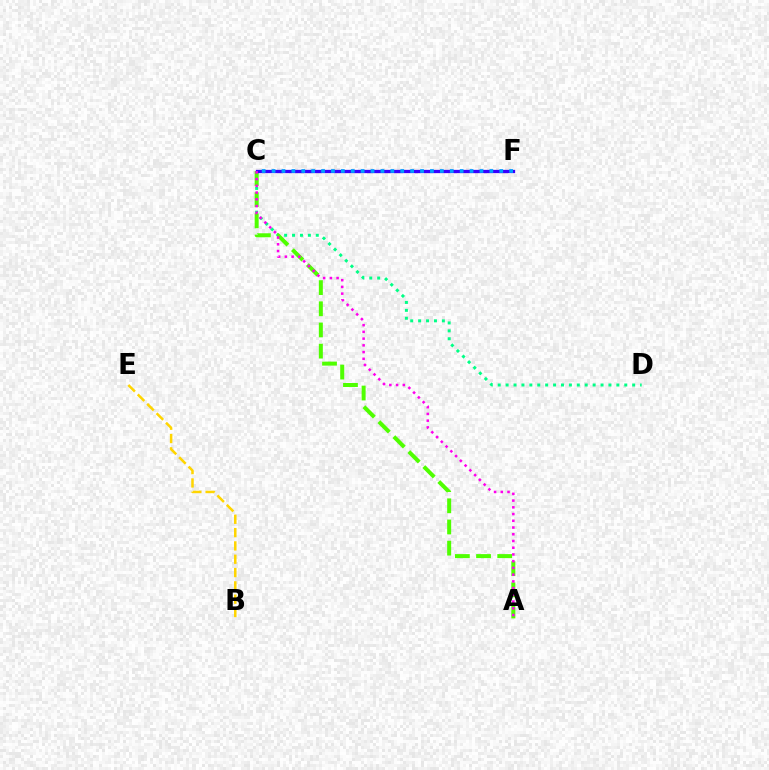{('C', 'D'): [{'color': '#00ff86', 'line_style': 'dotted', 'thickness': 2.15}], ('C', 'F'): [{'color': '#ff0000', 'line_style': 'solid', 'thickness': 2.09}, {'color': '#3700ff', 'line_style': 'solid', 'thickness': 2.36}, {'color': '#009eff', 'line_style': 'dotted', 'thickness': 2.69}], ('A', 'C'): [{'color': '#4fff00', 'line_style': 'dashed', 'thickness': 2.88}, {'color': '#ff00ed', 'line_style': 'dotted', 'thickness': 1.83}], ('B', 'E'): [{'color': '#ffd500', 'line_style': 'dashed', 'thickness': 1.81}]}